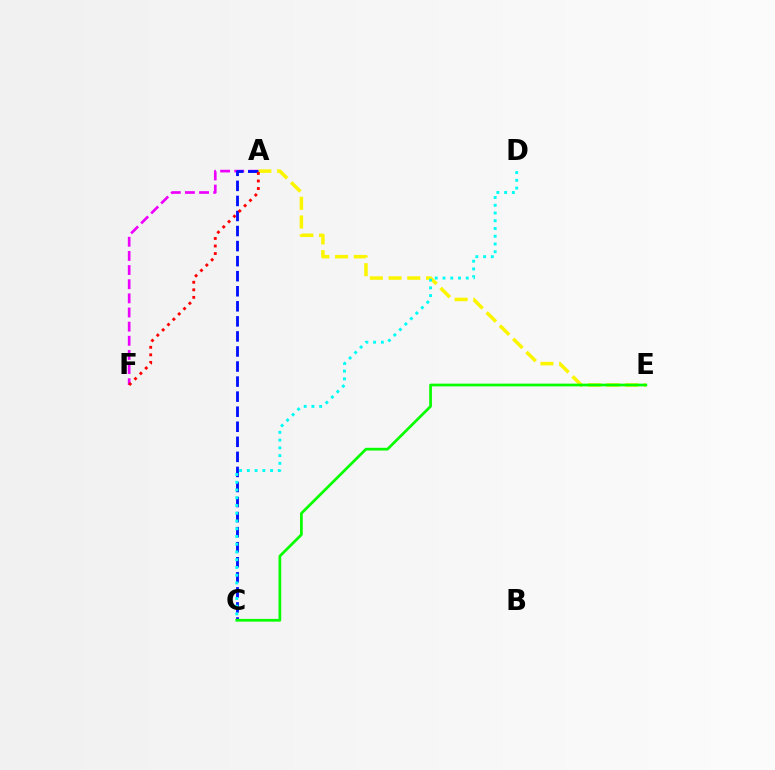{('A', 'F'): [{'color': '#ee00ff', 'line_style': 'dashed', 'thickness': 1.92}, {'color': '#ff0000', 'line_style': 'dotted', 'thickness': 2.05}], ('A', 'E'): [{'color': '#fcf500', 'line_style': 'dashed', 'thickness': 2.54}], ('A', 'C'): [{'color': '#0010ff', 'line_style': 'dashed', 'thickness': 2.05}], ('C', 'E'): [{'color': '#08ff00', 'line_style': 'solid', 'thickness': 1.96}], ('C', 'D'): [{'color': '#00fff6', 'line_style': 'dotted', 'thickness': 2.1}]}